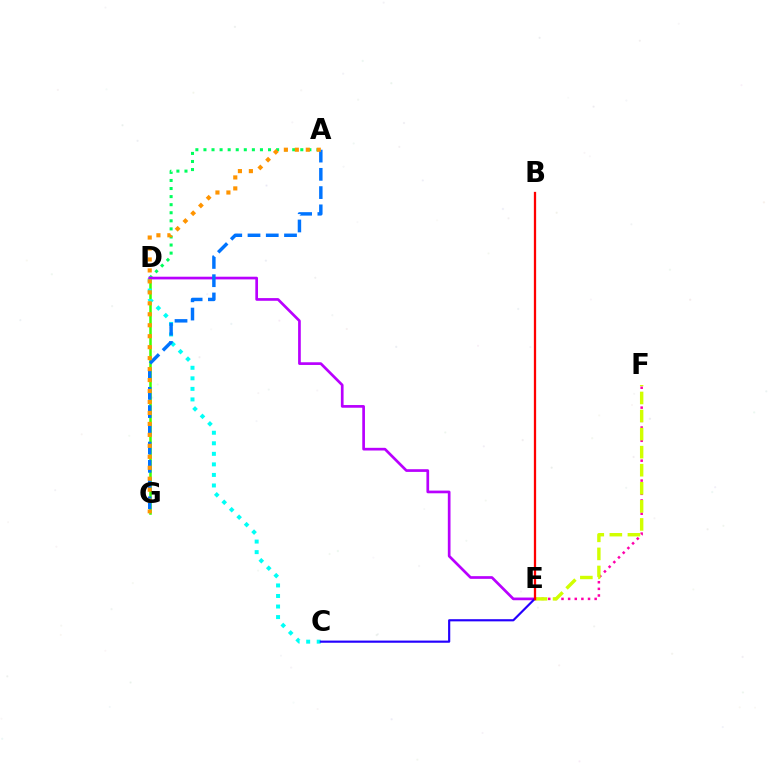{('E', 'F'): [{'color': '#ff00ac', 'line_style': 'dotted', 'thickness': 1.8}, {'color': '#d1ff00', 'line_style': 'dashed', 'thickness': 2.45}], ('A', 'D'): [{'color': '#00ff5c', 'line_style': 'dotted', 'thickness': 2.19}], ('D', 'G'): [{'color': '#3dff00', 'line_style': 'solid', 'thickness': 1.82}], ('C', 'D'): [{'color': '#00fff6', 'line_style': 'dotted', 'thickness': 2.87}], ('D', 'E'): [{'color': '#b900ff', 'line_style': 'solid', 'thickness': 1.94}], ('A', 'G'): [{'color': '#0074ff', 'line_style': 'dashed', 'thickness': 2.48}, {'color': '#ff9400', 'line_style': 'dotted', 'thickness': 2.98}], ('C', 'E'): [{'color': '#2500ff', 'line_style': 'solid', 'thickness': 1.56}], ('B', 'E'): [{'color': '#ff0000', 'line_style': 'solid', 'thickness': 1.64}]}